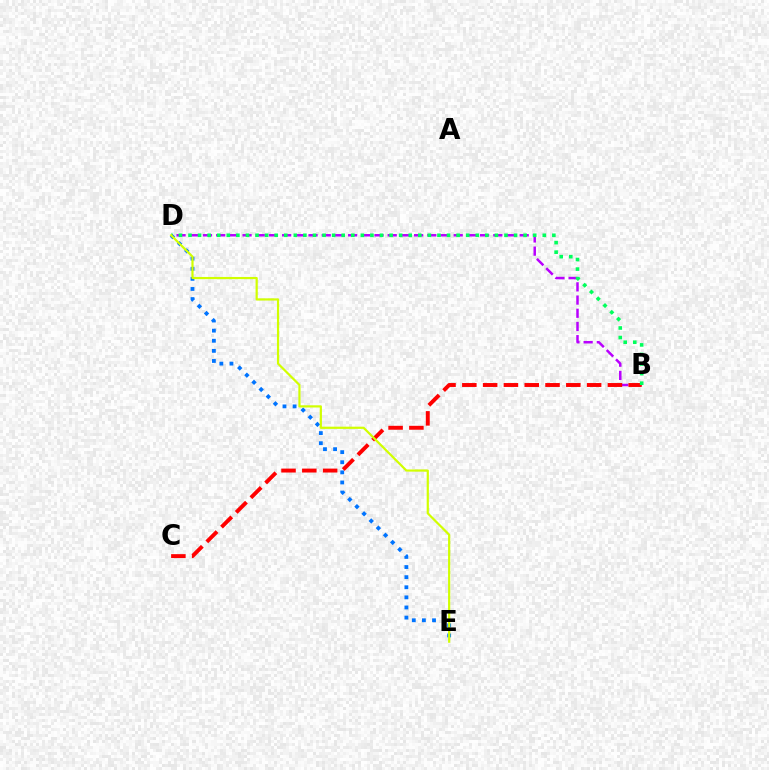{('D', 'E'): [{'color': '#0074ff', 'line_style': 'dotted', 'thickness': 2.75}, {'color': '#d1ff00', 'line_style': 'solid', 'thickness': 1.59}], ('B', 'D'): [{'color': '#b900ff', 'line_style': 'dashed', 'thickness': 1.79}, {'color': '#00ff5c', 'line_style': 'dotted', 'thickness': 2.6}], ('B', 'C'): [{'color': '#ff0000', 'line_style': 'dashed', 'thickness': 2.83}]}